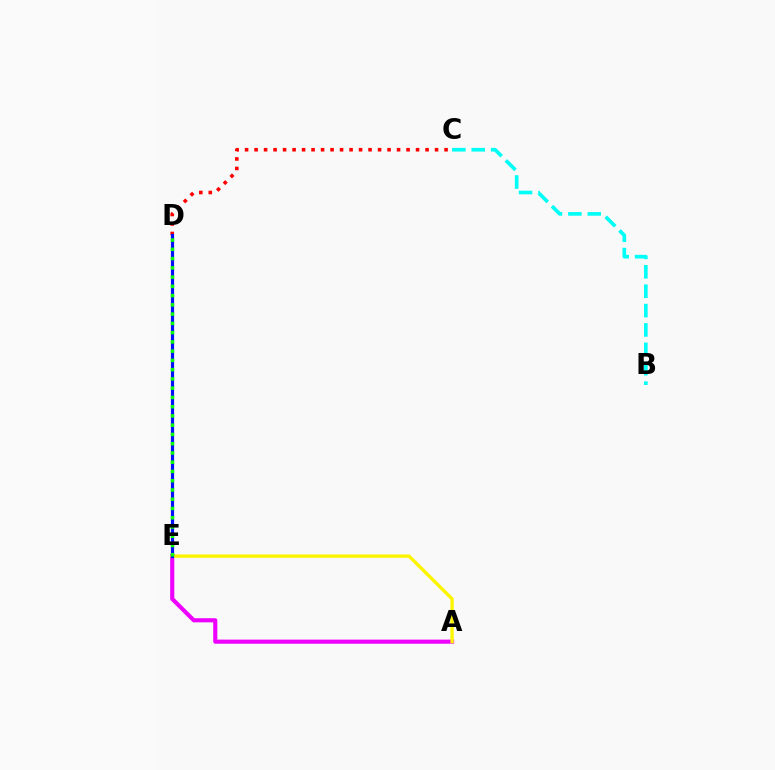{('A', 'E'): [{'color': '#ee00ff', 'line_style': 'solid', 'thickness': 2.97}, {'color': '#fcf500', 'line_style': 'solid', 'thickness': 2.41}], ('B', 'C'): [{'color': '#00fff6', 'line_style': 'dashed', 'thickness': 2.63}], ('C', 'D'): [{'color': '#ff0000', 'line_style': 'dotted', 'thickness': 2.58}], ('D', 'E'): [{'color': '#0010ff', 'line_style': 'solid', 'thickness': 2.28}, {'color': '#08ff00', 'line_style': 'dotted', 'thickness': 2.51}]}